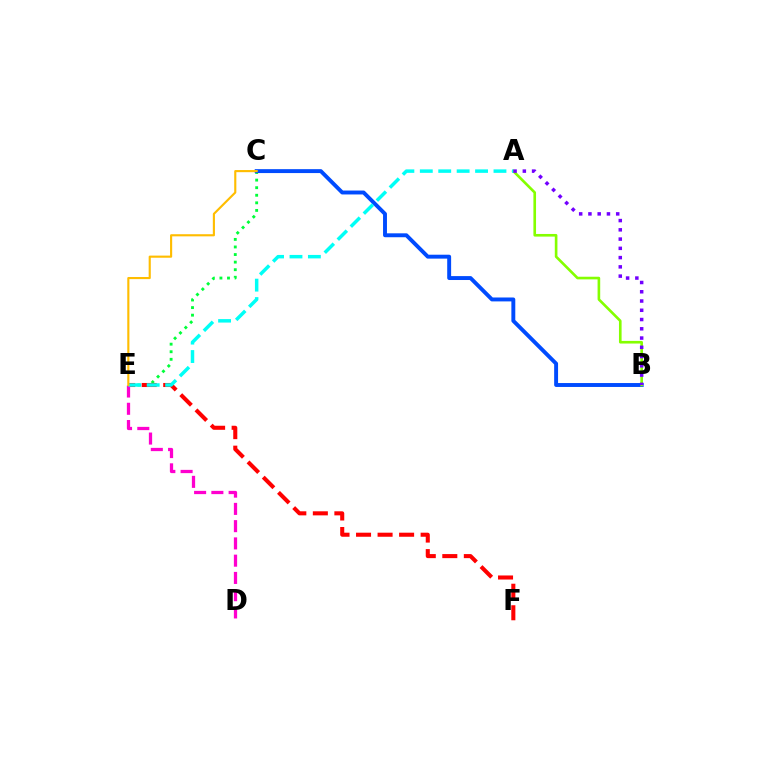{('C', 'E'): [{'color': '#00ff39', 'line_style': 'dotted', 'thickness': 2.06}, {'color': '#ffbd00', 'line_style': 'solid', 'thickness': 1.54}], ('E', 'F'): [{'color': '#ff0000', 'line_style': 'dashed', 'thickness': 2.92}], ('B', 'C'): [{'color': '#004bff', 'line_style': 'solid', 'thickness': 2.82}], ('D', 'E'): [{'color': '#ff00cf', 'line_style': 'dashed', 'thickness': 2.34}], ('A', 'B'): [{'color': '#84ff00', 'line_style': 'solid', 'thickness': 1.9}, {'color': '#7200ff', 'line_style': 'dotted', 'thickness': 2.52}], ('A', 'E'): [{'color': '#00fff6', 'line_style': 'dashed', 'thickness': 2.5}]}